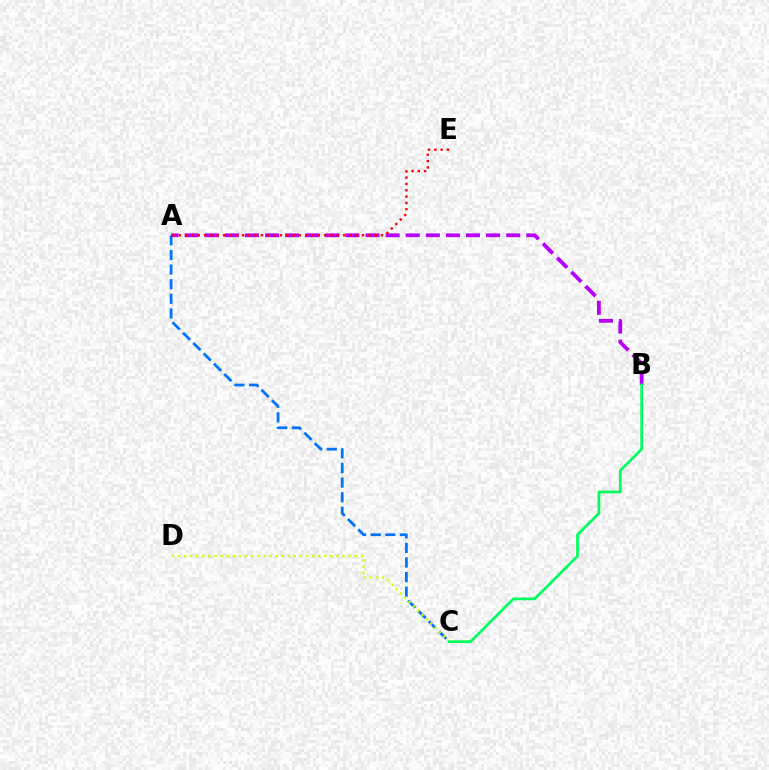{('A', 'C'): [{'color': '#0074ff', 'line_style': 'dashed', 'thickness': 1.99}], ('A', 'B'): [{'color': '#b900ff', 'line_style': 'dashed', 'thickness': 2.73}], ('C', 'D'): [{'color': '#d1ff00', 'line_style': 'dotted', 'thickness': 1.66}], ('A', 'E'): [{'color': '#ff0000', 'line_style': 'dotted', 'thickness': 1.72}], ('B', 'C'): [{'color': '#00ff5c', 'line_style': 'solid', 'thickness': 1.95}]}